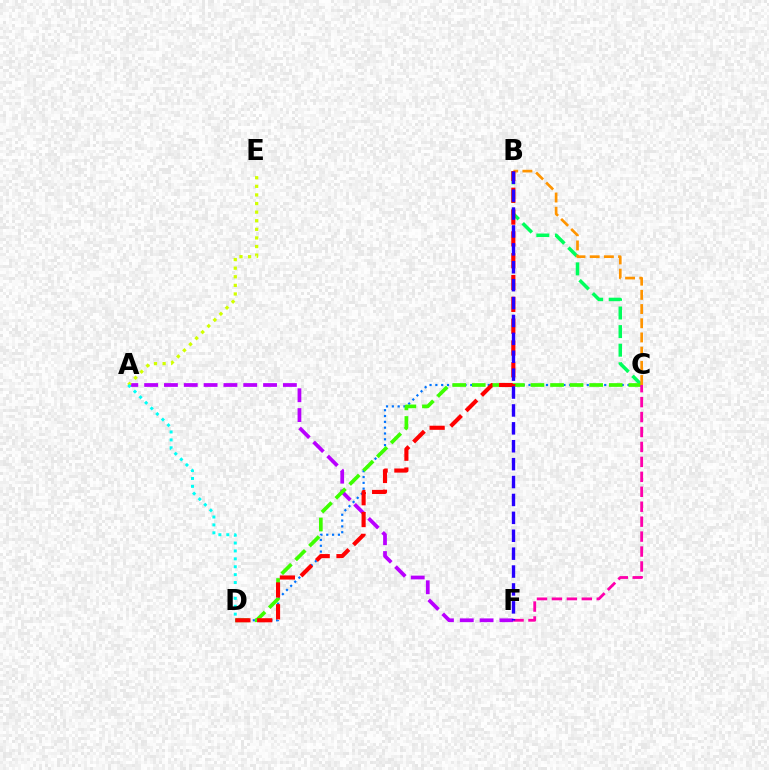{('C', 'D'): [{'color': '#0074ff', 'line_style': 'dotted', 'thickness': 1.58}, {'color': '#3dff00', 'line_style': 'dashed', 'thickness': 2.66}], ('B', 'C'): [{'color': '#00ff5c', 'line_style': 'dashed', 'thickness': 2.53}, {'color': '#ff9400', 'line_style': 'dashed', 'thickness': 1.93}], ('A', 'F'): [{'color': '#b900ff', 'line_style': 'dashed', 'thickness': 2.69}], ('A', 'E'): [{'color': '#d1ff00', 'line_style': 'dotted', 'thickness': 2.34}], ('C', 'F'): [{'color': '#ff00ac', 'line_style': 'dashed', 'thickness': 2.03}], ('B', 'D'): [{'color': '#ff0000', 'line_style': 'dashed', 'thickness': 2.96}], ('A', 'D'): [{'color': '#00fff6', 'line_style': 'dotted', 'thickness': 2.15}], ('B', 'F'): [{'color': '#2500ff', 'line_style': 'dashed', 'thickness': 2.43}]}